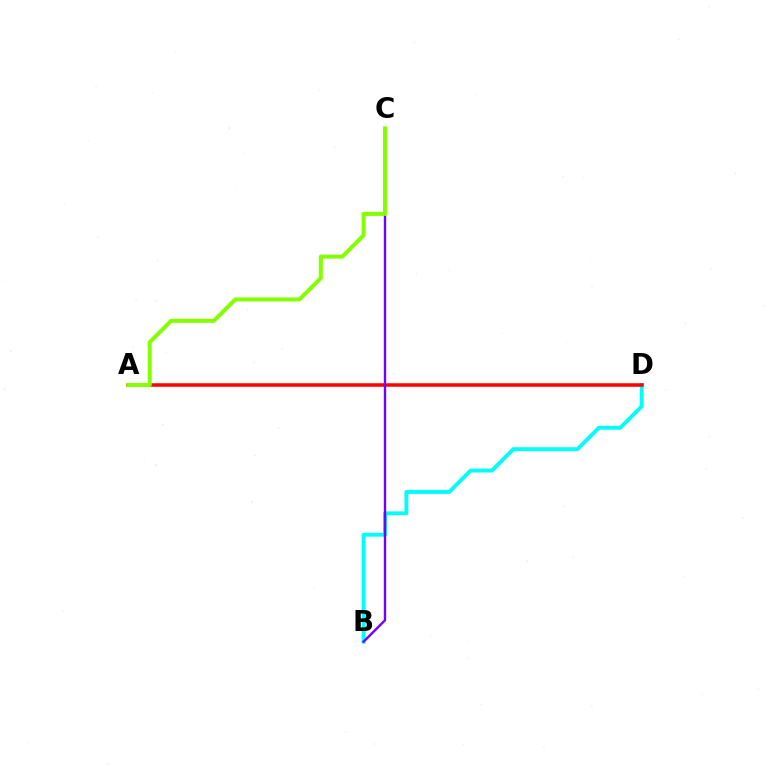{('B', 'D'): [{'color': '#00fff6', 'line_style': 'solid', 'thickness': 2.82}], ('A', 'D'): [{'color': '#ff0000', 'line_style': 'solid', 'thickness': 2.53}], ('B', 'C'): [{'color': '#7200ff', 'line_style': 'solid', 'thickness': 1.72}], ('A', 'C'): [{'color': '#84ff00', 'line_style': 'solid', 'thickness': 2.89}]}